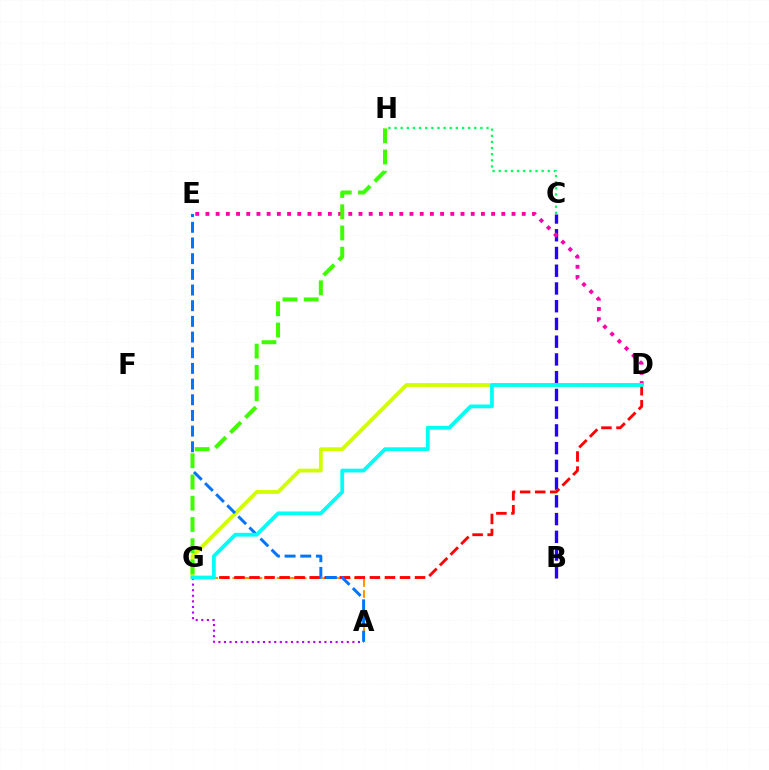{('B', 'C'): [{'color': '#2500ff', 'line_style': 'dashed', 'thickness': 2.41}], ('A', 'G'): [{'color': '#ff9400', 'line_style': 'dashed', 'thickness': 1.5}, {'color': '#b900ff', 'line_style': 'dotted', 'thickness': 1.52}], ('D', 'G'): [{'color': '#d1ff00', 'line_style': 'solid', 'thickness': 2.74}, {'color': '#ff0000', 'line_style': 'dashed', 'thickness': 2.04}, {'color': '#00fff6', 'line_style': 'solid', 'thickness': 2.72}], ('D', 'E'): [{'color': '#ff00ac', 'line_style': 'dotted', 'thickness': 2.77}], ('A', 'E'): [{'color': '#0074ff', 'line_style': 'dashed', 'thickness': 2.13}], ('C', 'H'): [{'color': '#00ff5c', 'line_style': 'dotted', 'thickness': 1.67}], ('G', 'H'): [{'color': '#3dff00', 'line_style': 'dashed', 'thickness': 2.89}]}